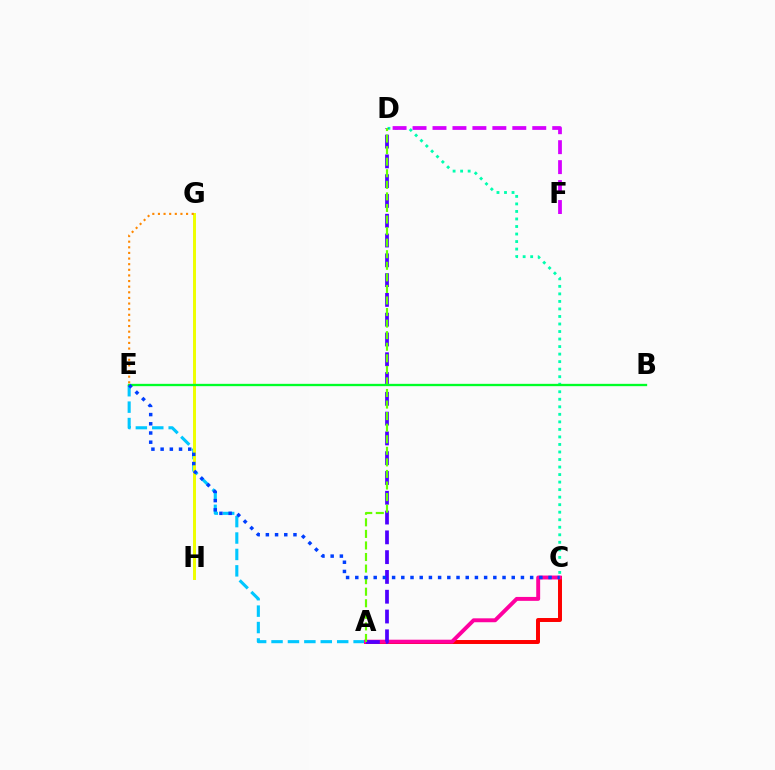{('A', 'C'): [{'color': '#ff0000', 'line_style': 'solid', 'thickness': 2.85}, {'color': '#ff00a0', 'line_style': 'solid', 'thickness': 2.82}], ('C', 'D'): [{'color': '#00ffaf', 'line_style': 'dotted', 'thickness': 2.05}], ('A', 'E'): [{'color': '#00c7ff', 'line_style': 'dashed', 'thickness': 2.23}], ('A', 'D'): [{'color': '#4f00ff', 'line_style': 'dashed', 'thickness': 2.69}, {'color': '#66ff00', 'line_style': 'dashed', 'thickness': 1.57}], ('G', 'H'): [{'color': '#eeff00', 'line_style': 'solid', 'thickness': 2.13}], ('B', 'E'): [{'color': '#00ff27', 'line_style': 'solid', 'thickness': 1.67}], ('C', 'E'): [{'color': '#003fff', 'line_style': 'dotted', 'thickness': 2.5}], ('E', 'G'): [{'color': '#ff8800', 'line_style': 'dotted', 'thickness': 1.53}], ('D', 'F'): [{'color': '#d600ff', 'line_style': 'dashed', 'thickness': 2.71}]}